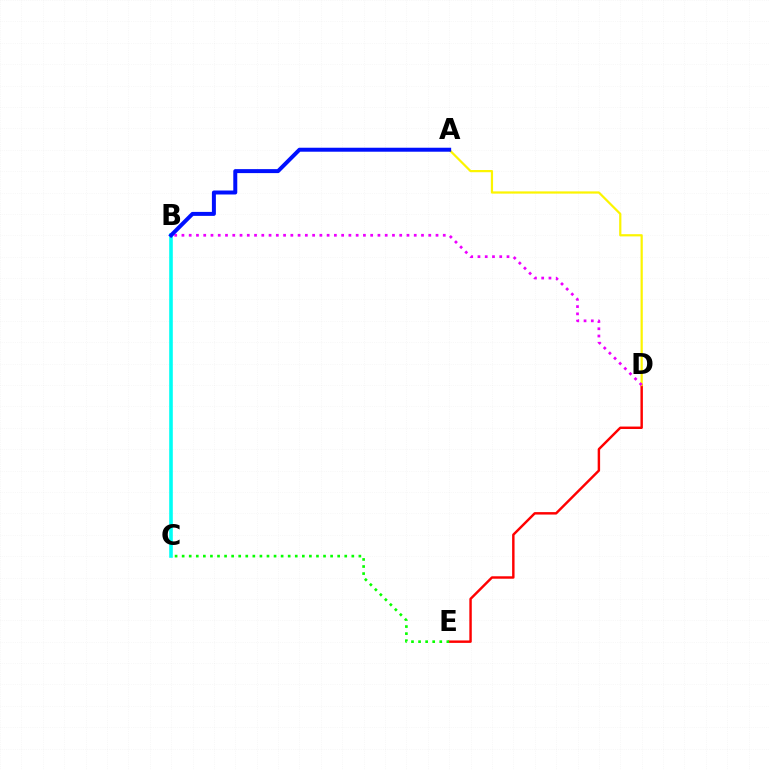{('B', 'C'): [{'color': '#00fff6', 'line_style': 'solid', 'thickness': 2.59}], ('D', 'E'): [{'color': '#ff0000', 'line_style': 'solid', 'thickness': 1.76}], ('C', 'E'): [{'color': '#08ff00', 'line_style': 'dotted', 'thickness': 1.92}], ('A', 'D'): [{'color': '#fcf500', 'line_style': 'solid', 'thickness': 1.6}], ('B', 'D'): [{'color': '#ee00ff', 'line_style': 'dotted', 'thickness': 1.97}], ('A', 'B'): [{'color': '#0010ff', 'line_style': 'solid', 'thickness': 2.87}]}